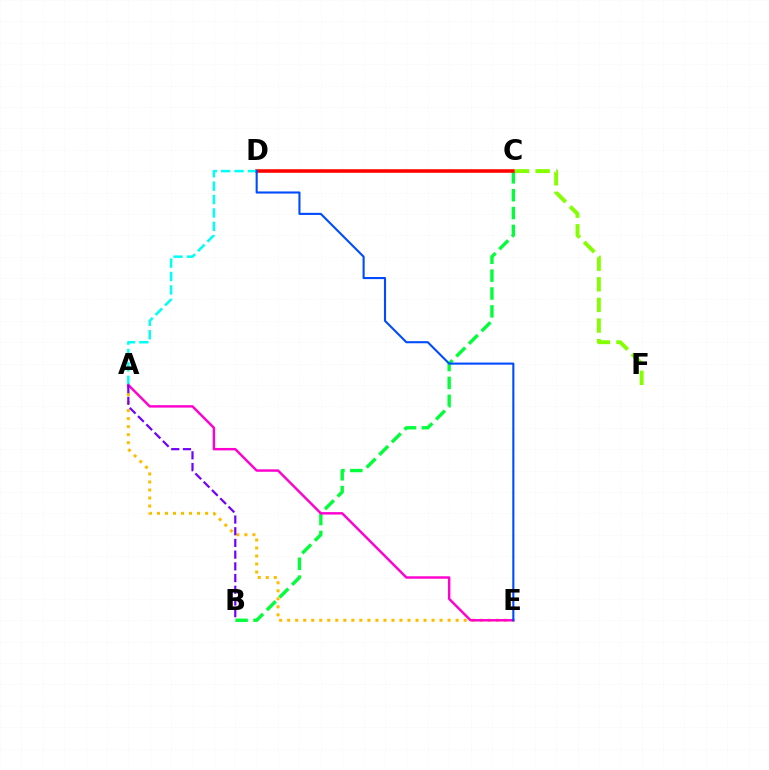{('B', 'C'): [{'color': '#00ff39', 'line_style': 'dashed', 'thickness': 2.43}], ('A', 'E'): [{'color': '#ffbd00', 'line_style': 'dotted', 'thickness': 2.18}, {'color': '#ff00cf', 'line_style': 'solid', 'thickness': 1.76}], ('C', 'D'): [{'color': '#ff0000', 'line_style': 'solid', 'thickness': 2.56}], ('A', 'D'): [{'color': '#00fff6', 'line_style': 'dashed', 'thickness': 1.82}], ('A', 'B'): [{'color': '#7200ff', 'line_style': 'dashed', 'thickness': 1.59}], ('C', 'F'): [{'color': '#84ff00', 'line_style': 'dashed', 'thickness': 2.8}], ('D', 'E'): [{'color': '#004bff', 'line_style': 'solid', 'thickness': 1.51}]}